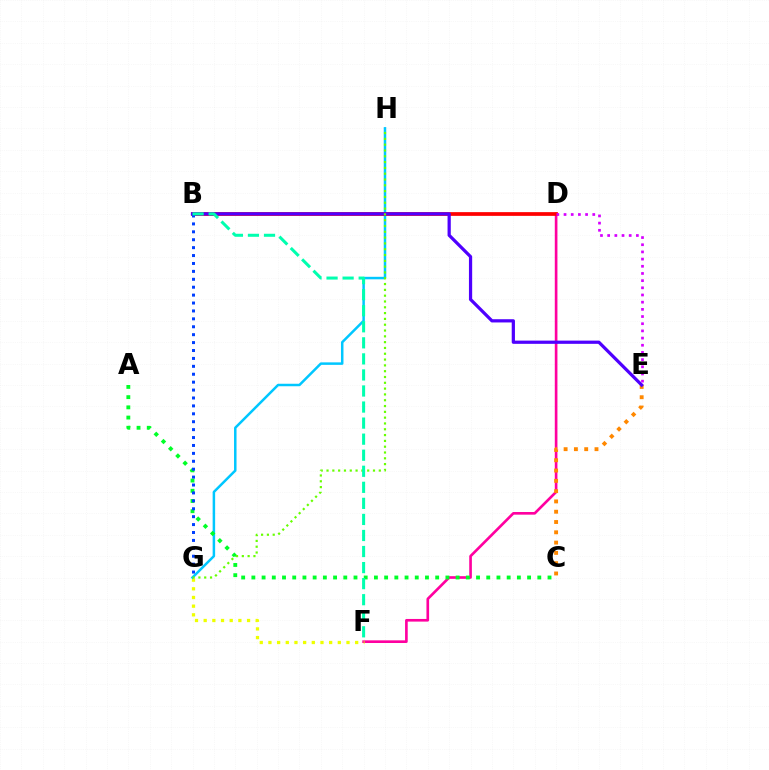{('D', 'F'): [{'color': '#ff00a0', 'line_style': 'solid', 'thickness': 1.91}], ('C', 'E'): [{'color': '#ff8800', 'line_style': 'dotted', 'thickness': 2.8}], ('F', 'G'): [{'color': '#eeff00', 'line_style': 'dotted', 'thickness': 2.36}], ('G', 'H'): [{'color': '#00c7ff', 'line_style': 'solid', 'thickness': 1.8}, {'color': '#66ff00', 'line_style': 'dotted', 'thickness': 1.58}], ('A', 'C'): [{'color': '#00ff27', 'line_style': 'dotted', 'thickness': 2.77}], ('B', 'D'): [{'color': '#ff0000', 'line_style': 'solid', 'thickness': 2.68}], ('B', 'E'): [{'color': '#4f00ff', 'line_style': 'solid', 'thickness': 2.32}], ('B', 'G'): [{'color': '#003fff', 'line_style': 'dotted', 'thickness': 2.15}], ('B', 'F'): [{'color': '#00ffaf', 'line_style': 'dashed', 'thickness': 2.18}], ('D', 'E'): [{'color': '#d600ff', 'line_style': 'dotted', 'thickness': 1.95}]}